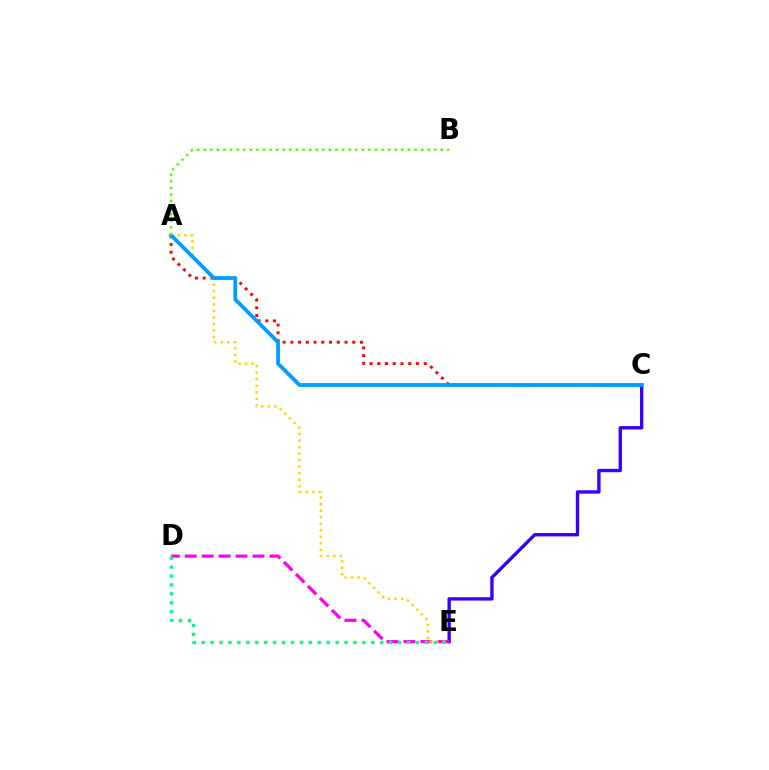{('C', 'E'): [{'color': '#3700ff', 'line_style': 'solid', 'thickness': 2.42}], ('D', 'E'): [{'color': '#ff00ed', 'line_style': 'dashed', 'thickness': 2.3}, {'color': '#00ff86', 'line_style': 'dotted', 'thickness': 2.43}], ('A', 'C'): [{'color': '#ff0000', 'line_style': 'dotted', 'thickness': 2.1}, {'color': '#009eff', 'line_style': 'solid', 'thickness': 2.73}], ('A', 'E'): [{'color': '#ffd500', 'line_style': 'dotted', 'thickness': 1.78}], ('A', 'B'): [{'color': '#4fff00', 'line_style': 'dotted', 'thickness': 1.79}]}